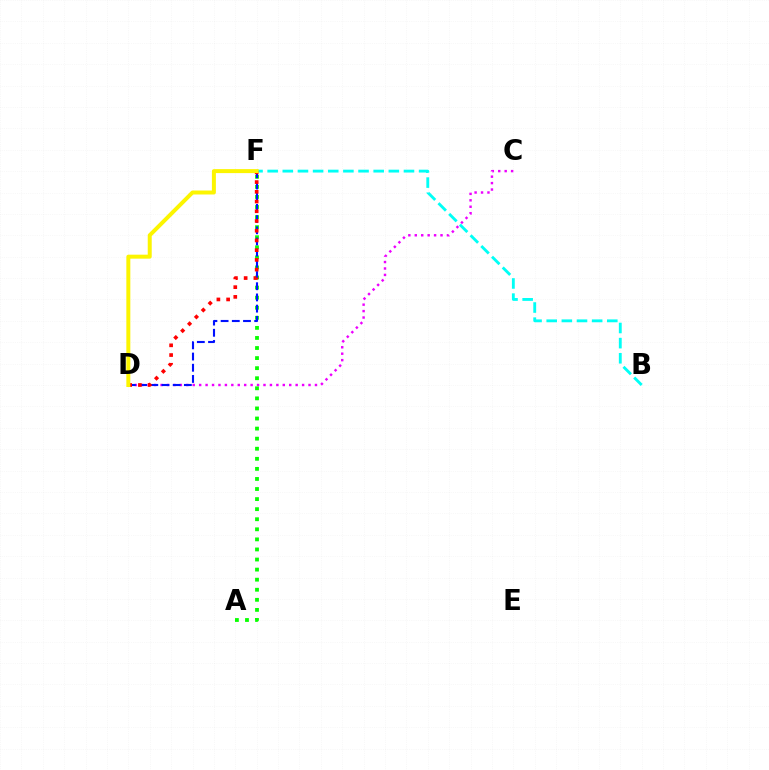{('C', 'D'): [{'color': '#ee00ff', 'line_style': 'dotted', 'thickness': 1.75}], ('B', 'F'): [{'color': '#00fff6', 'line_style': 'dashed', 'thickness': 2.06}], ('A', 'F'): [{'color': '#08ff00', 'line_style': 'dotted', 'thickness': 2.74}], ('D', 'F'): [{'color': '#0010ff', 'line_style': 'dashed', 'thickness': 1.52}, {'color': '#ff0000', 'line_style': 'dotted', 'thickness': 2.64}, {'color': '#fcf500', 'line_style': 'solid', 'thickness': 2.86}]}